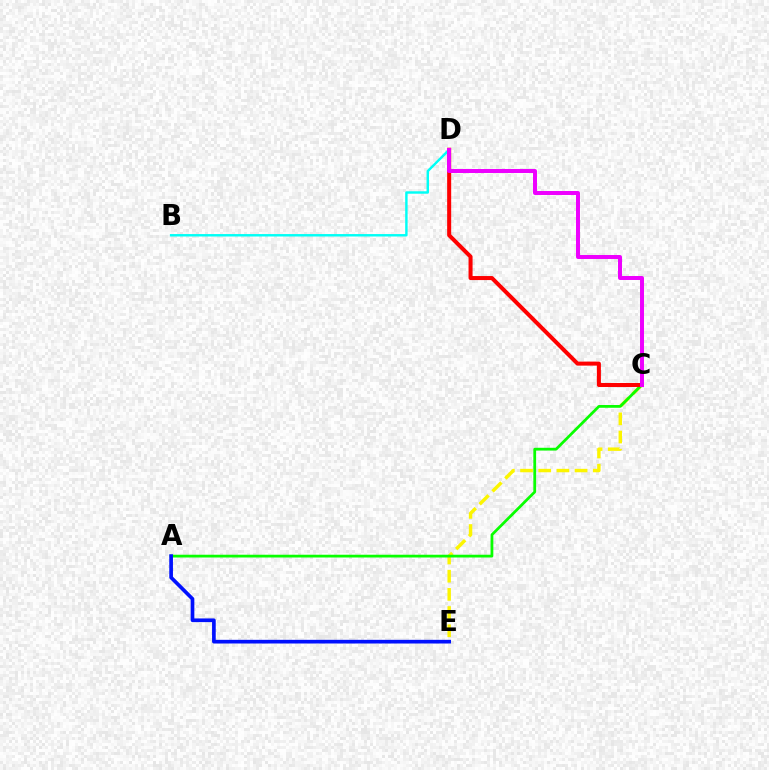{('C', 'E'): [{'color': '#fcf500', 'line_style': 'dashed', 'thickness': 2.47}], ('A', 'C'): [{'color': '#08ff00', 'line_style': 'solid', 'thickness': 1.99}], ('A', 'E'): [{'color': '#0010ff', 'line_style': 'solid', 'thickness': 2.65}], ('B', 'D'): [{'color': '#00fff6', 'line_style': 'solid', 'thickness': 1.75}], ('C', 'D'): [{'color': '#ff0000', 'line_style': 'solid', 'thickness': 2.9}, {'color': '#ee00ff', 'line_style': 'solid', 'thickness': 2.86}]}